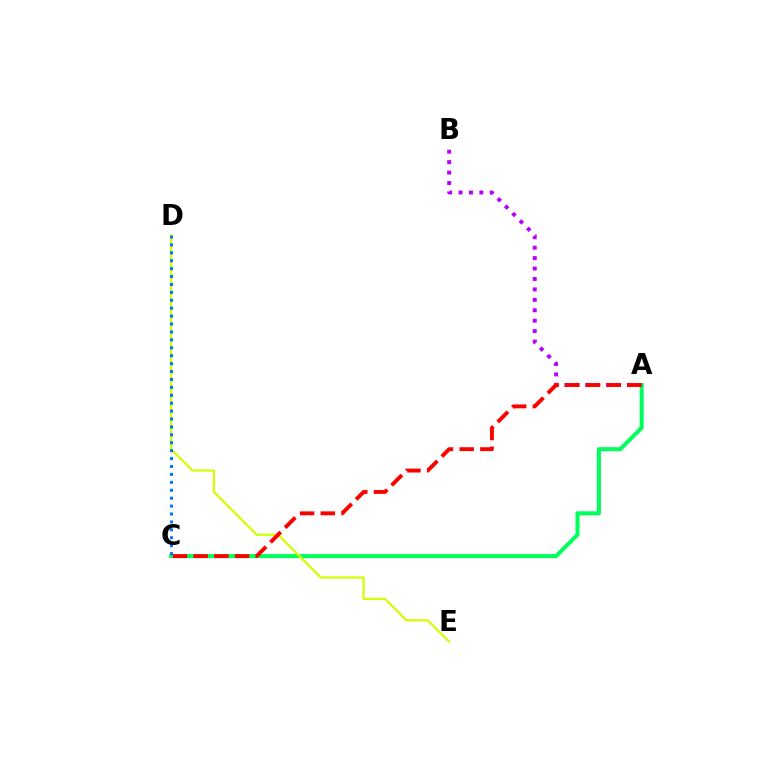{('A', 'C'): [{'color': '#00ff5c', 'line_style': 'solid', 'thickness': 2.91}, {'color': '#ff0000', 'line_style': 'dashed', 'thickness': 2.81}], ('A', 'B'): [{'color': '#b900ff', 'line_style': 'dotted', 'thickness': 2.83}], ('D', 'E'): [{'color': '#d1ff00', 'line_style': 'solid', 'thickness': 1.58}], ('C', 'D'): [{'color': '#0074ff', 'line_style': 'dotted', 'thickness': 2.15}]}